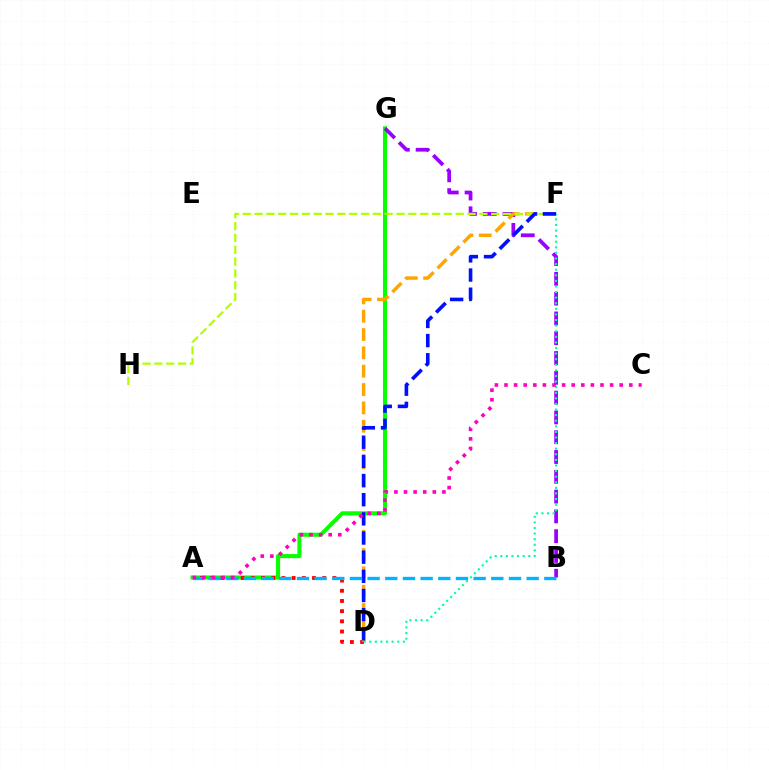{('A', 'G'): [{'color': '#08ff00', 'line_style': 'solid', 'thickness': 2.94}], ('A', 'D'): [{'color': '#ff0000', 'line_style': 'dotted', 'thickness': 2.77}], ('B', 'G'): [{'color': '#9b00ff', 'line_style': 'dashed', 'thickness': 2.69}], ('D', 'F'): [{'color': '#ffa500', 'line_style': 'dashed', 'thickness': 2.49}, {'color': '#00ff9d', 'line_style': 'dotted', 'thickness': 1.52}, {'color': '#0010ff', 'line_style': 'dashed', 'thickness': 2.6}], ('F', 'H'): [{'color': '#b3ff00', 'line_style': 'dashed', 'thickness': 1.61}], ('A', 'B'): [{'color': '#00b5ff', 'line_style': 'dashed', 'thickness': 2.4}], ('A', 'C'): [{'color': '#ff00bd', 'line_style': 'dotted', 'thickness': 2.61}]}